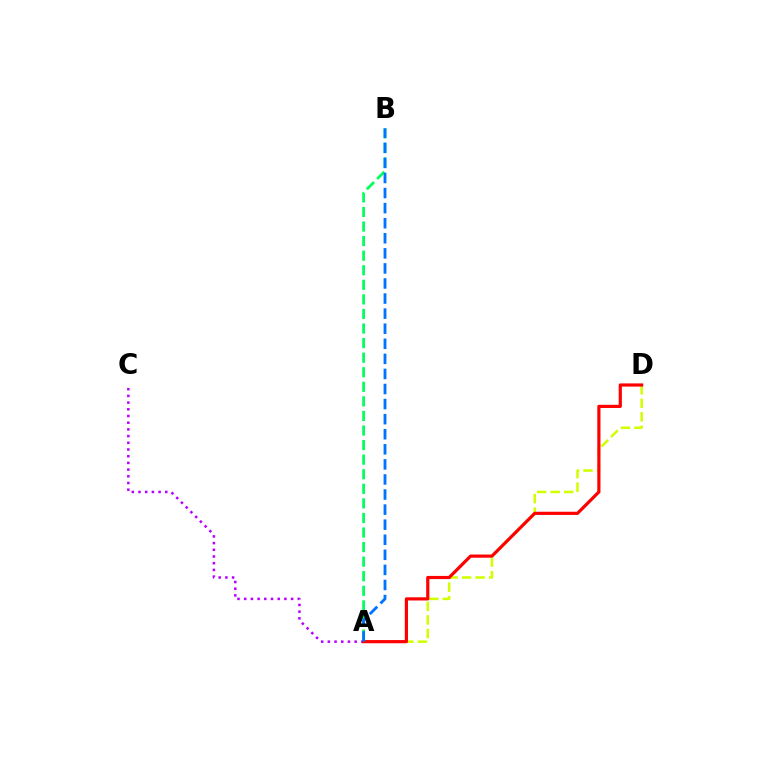{('A', 'B'): [{'color': '#00ff5c', 'line_style': 'dashed', 'thickness': 1.98}, {'color': '#0074ff', 'line_style': 'dashed', 'thickness': 2.05}], ('A', 'D'): [{'color': '#d1ff00', 'line_style': 'dashed', 'thickness': 1.84}, {'color': '#ff0000', 'line_style': 'solid', 'thickness': 2.29}], ('A', 'C'): [{'color': '#b900ff', 'line_style': 'dotted', 'thickness': 1.82}]}